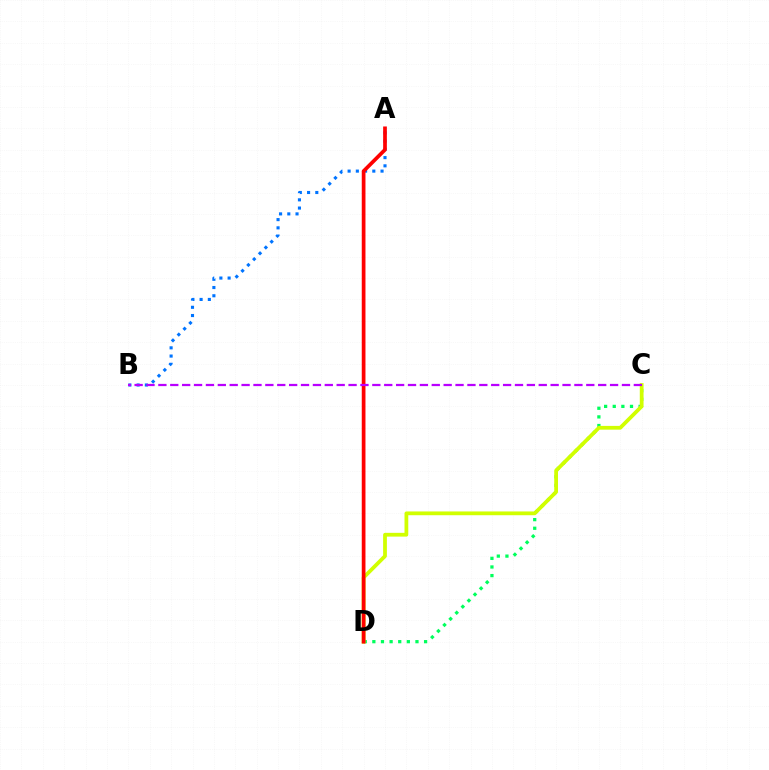{('A', 'B'): [{'color': '#0074ff', 'line_style': 'dotted', 'thickness': 2.24}], ('C', 'D'): [{'color': '#00ff5c', 'line_style': 'dotted', 'thickness': 2.34}, {'color': '#d1ff00', 'line_style': 'solid', 'thickness': 2.71}], ('A', 'D'): [{'color': '#ff0000', 'line_style': 'solid', 'thickness': 2.67}], ('B', 'C'): [{'color': '#b900ff', 'line_style': 'dashed', 'thickness': 1.61}]}